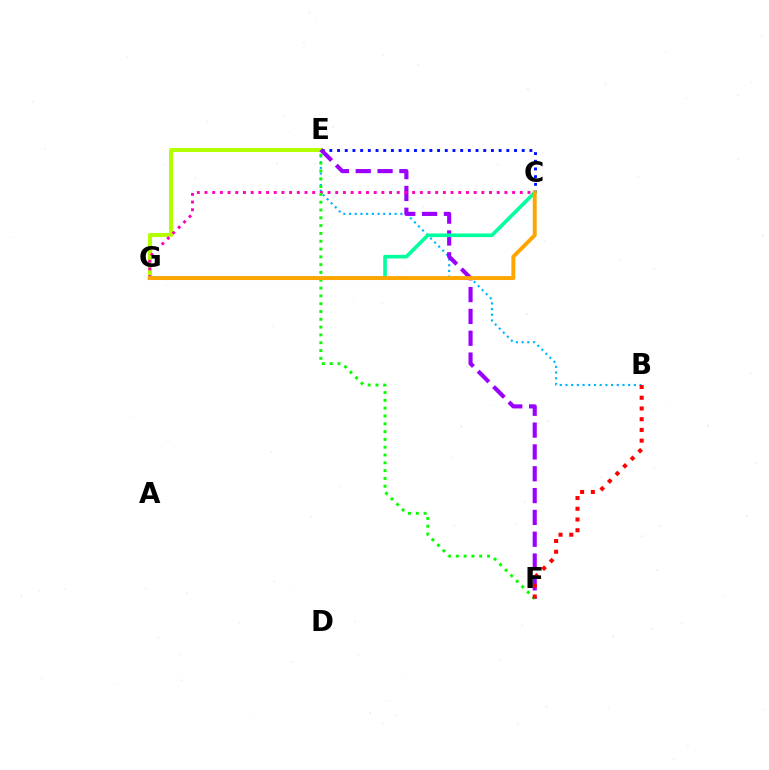{('B', 'E'): [{'color': '#00b5ff', 'line_style': 'dotted', 'thickness': 1.55}], ('C', 'E'): [{'color': '#0010ff', 'line_style': 'dotted', 'thickness': 2.09}], ('E', 'G'): [{'color': '#b3ff00', 'line_style': 'solid', 'thickness': 2.93}], ('E', 'F'): [{'color': '#9b00ff', 'line_style': 'dashed', 'thickness': 2.97}, {'color': '#08ff00', 'line_style': 'dotted', 'thickness': 2.12}], ('C', 'G'): [{'color': '#ff00bd', 'line_style': 'dotted', 'thickness': 2.09}, {'color': '#00ff9d', 'line_style': 'solid', 'thickness': 2.61}, {'color': '#ffa500', 'line_style': 'solid', 'thickness': 2.82}], ('B', 'F'): [{'color': '#ff0000', 'line_style': 'dotted', 'thickness': 2.91}]}